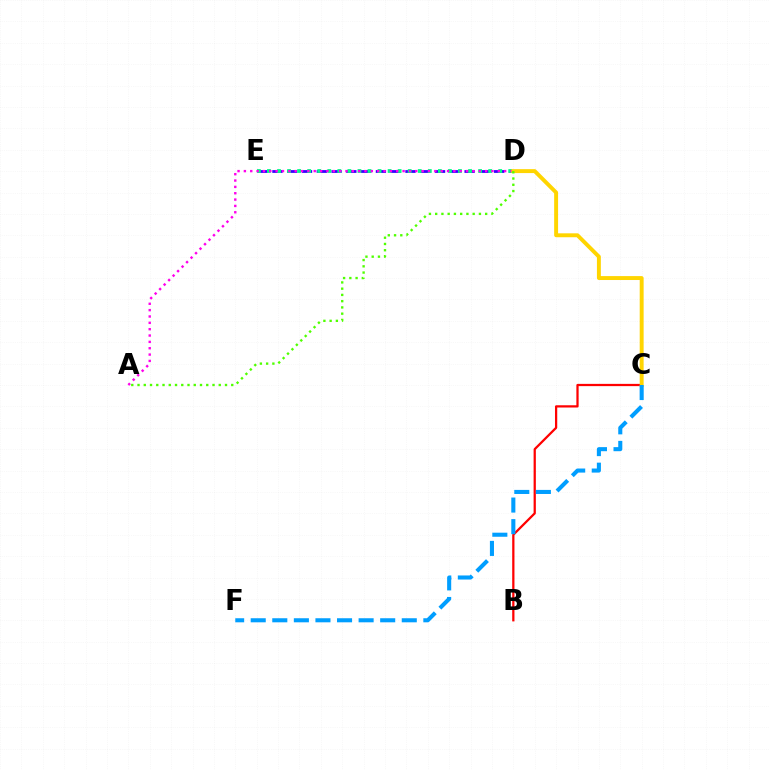{('D', 'E'): [{'color': '#3700ff', 'line_style': 'dashed', 'thickness': 2.01}, {'color': '#00ff86', 'line_style': 'dotted', 'thickness': 2.73}], ('B', 'C'): [{'color': '#ff0000', 'line_style': 'solid', 'thickness': 1.62}], ('A', 'D'): [{'color': '#ff00ed', 'line_style': 'dotted', 'thickness': 1.72}, {'color': '#4fff00', 'line_style': 'dotted', 'thickness': 1.7}], ('C', 'D'): [{'color': '#ffd500', 'line_style': 'solid', 'thickness': 2.82}], ('C', 'F'): [{'color': '#009eff', 'line_style': 'dashed', 'thickness': 2.93}]}